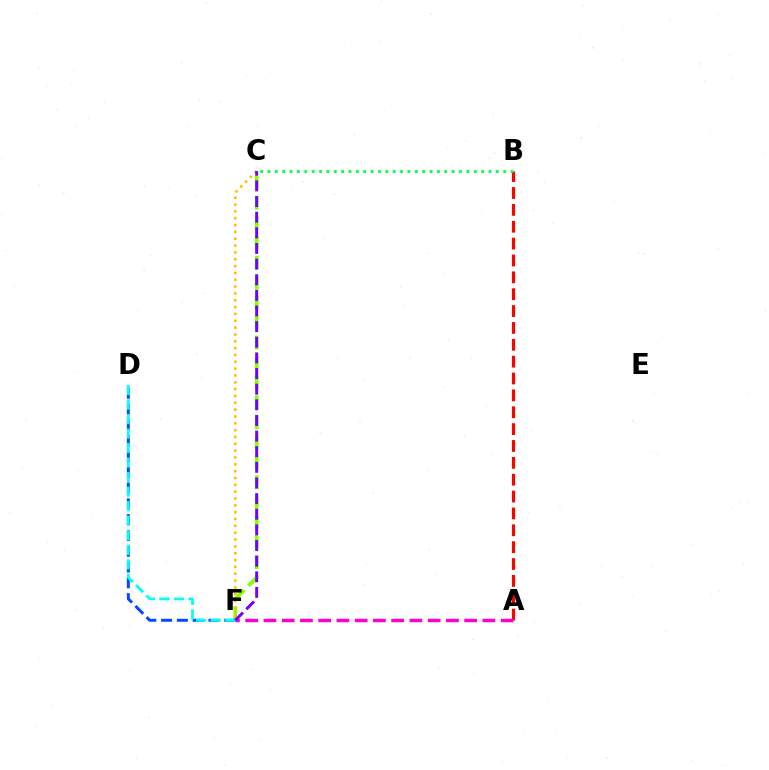{('C', 'F'): [{'color': '#84ff00', 'line_style': 'dashed', 'thickness': 2.71}, {'color': '#ffbd00', 'line_style': 'dotted', 'thickness': 1.86}, {'color': '#7200ff', 'line_style': 'dashed', 'thickness': 2.12}], ('D', 'F'): [{'color': '#004bff', 'line_style': 'dashed', 'thickness': 2.15}, {'color': '#00fff6', 'line_style': 'dashed', 'thickness': 1.97}], ('A', 'B'): [{'color': '#ff0000', 'line_style': 'dashed', 'thickness': 2.29}], ('A', 'F'): [{'color': '#ff00cf', 'line_style': 'dashed', 'thickness': 2.48}], ('B', 'C'): [{'color': '#00ff39', 'line_style': 'dotted', 'thickness': 2.0}]}